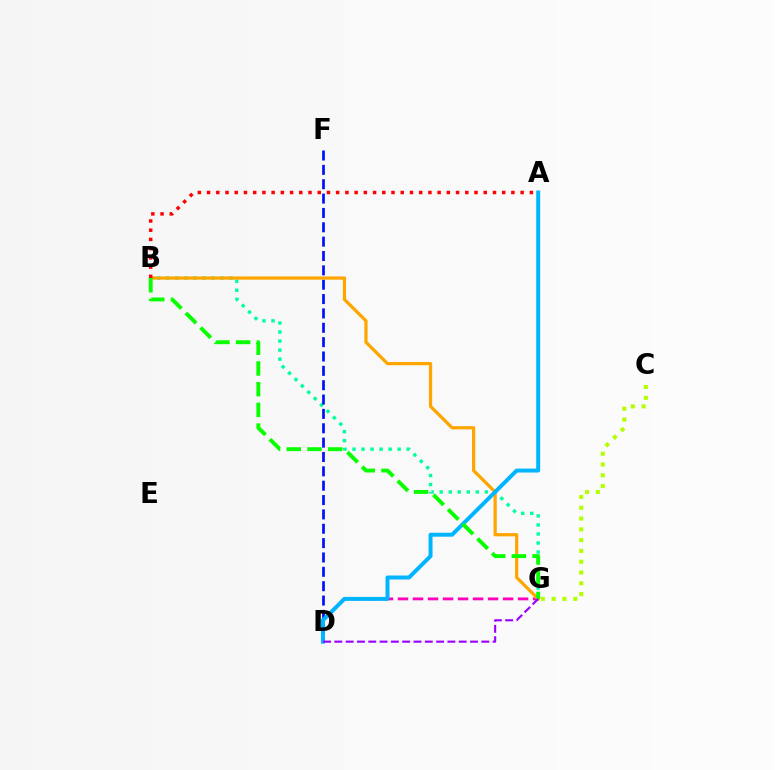{('B', 'G'): [{'color': '#00ff9d', 'line_style': 'dotted', 'thickness': 2.45}, {'color': '#ffa500', 'line_style': 'solid', 'thickness': 2.33}, {'color': '#08ff00', 'line_style': 'dashed', 'thickness': 2.81}], ('D', 'G'): [{'color': '#ff00bd', 'line_style': 'dashed', 'thickness': 2.04}, {'color': '#9b00ff', 'line_style': 'dashed', 'thickness': 1.54}], ('C', 'G'): [{'color': '#b3ff00', 'line_style': 'dotted', 'thickness': 2.93}], ('D', 'F'): [{'color': '#0010ff', 'line_style': 'dashed', 'thickness': 1.95}], ('A', 'B'): [{'color': '#ff0000', 'line_style': 'dotted', 'thickness': 2.51}], ('A', 'D'): [{'color': '#00b5ff', 'line_style': 'solid', 'thickness': 2.85}]}